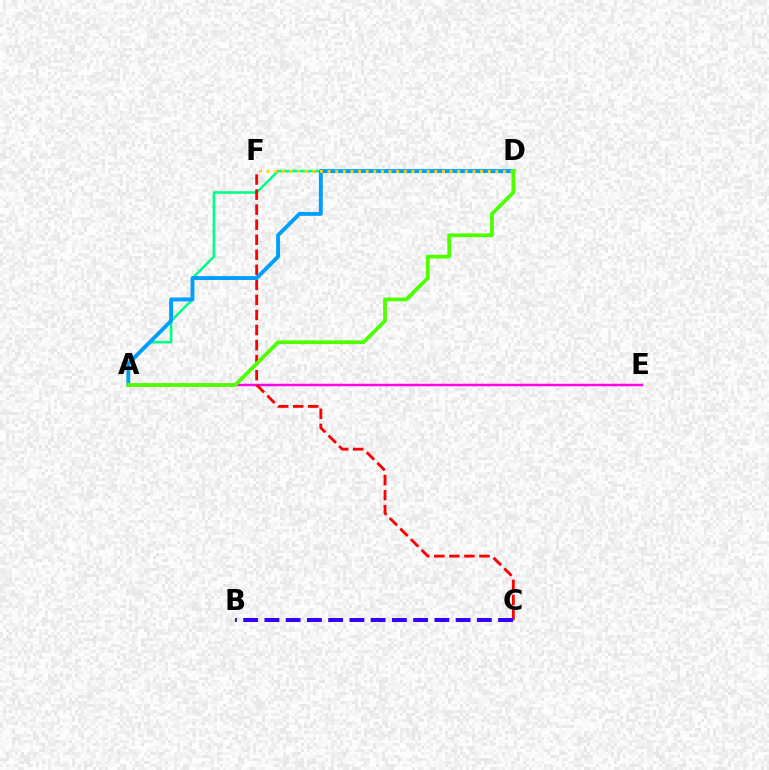{('A', 'E'): [{'color': '#ff00ed', 'line_style': 'solid', 'thickness': 1.78}], ('A', 'D'): [{'color': '#00ff86', 'line_style': 'solid', 'thickness': 1.85}, {'color': '#009eff', 'line_style': 'solid', 'thickness': 2.81}, {'color': '#4fff00', 'line_style': 'solid', 'thickness': 2.72}], ('C', 'F'): [{'color': '#ff0000', 'line_style': 'dashed', 'thickness': 2.04}], ('D', 'F'): [{'color': '#ffd500', 'line_style': 'dotted', 'thickness': 2.07}], ('B', 'C'): [{'color': '#3700ff', 'line_style': 'dashed', 'thickness': 2.89}]}